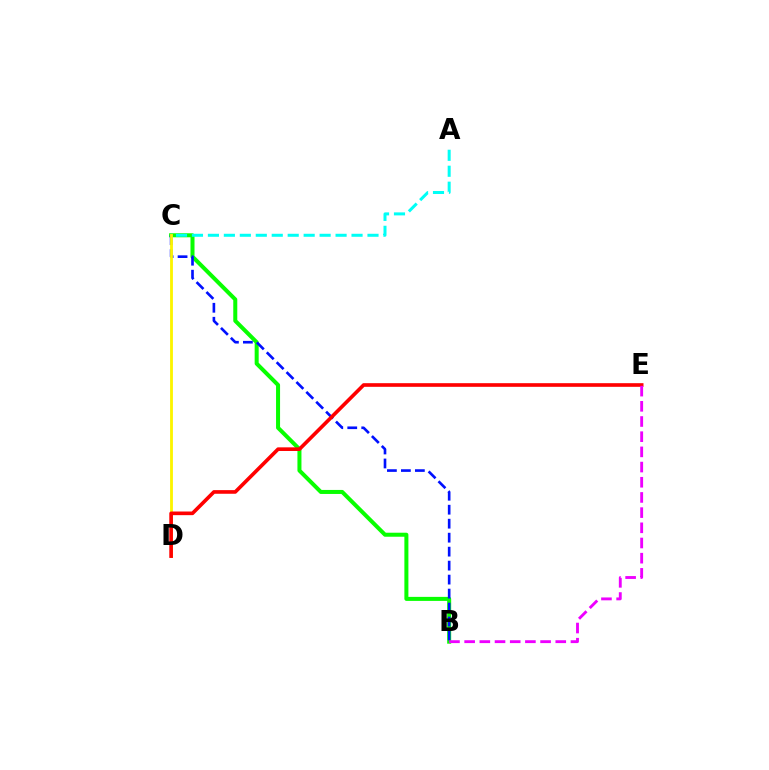{('B', 'C'): [{'color': '#08ff00', 'line_style': 'solid', 'thickness': 2.89}, {'color': '#0010ff', 'line_style': 'dashed', 'thickness': 1.9}], ('A', 'C'): [{'color': '#00fff6', 'line_style': 'dashed', 'thickness': 2.17}], ('C', 'D'): [{'color': '#fcf500', 'line_style': 'solid', 'thickness': 2.03}], ('D', 'E'): [{'color': '#ff0000', 'line_style': 'solid', 'thickness': 2.62}], ('B', 'E'): [{'color': '#ee00ff', 'line_style': 'dashed', 'thickness': 2.06}]}